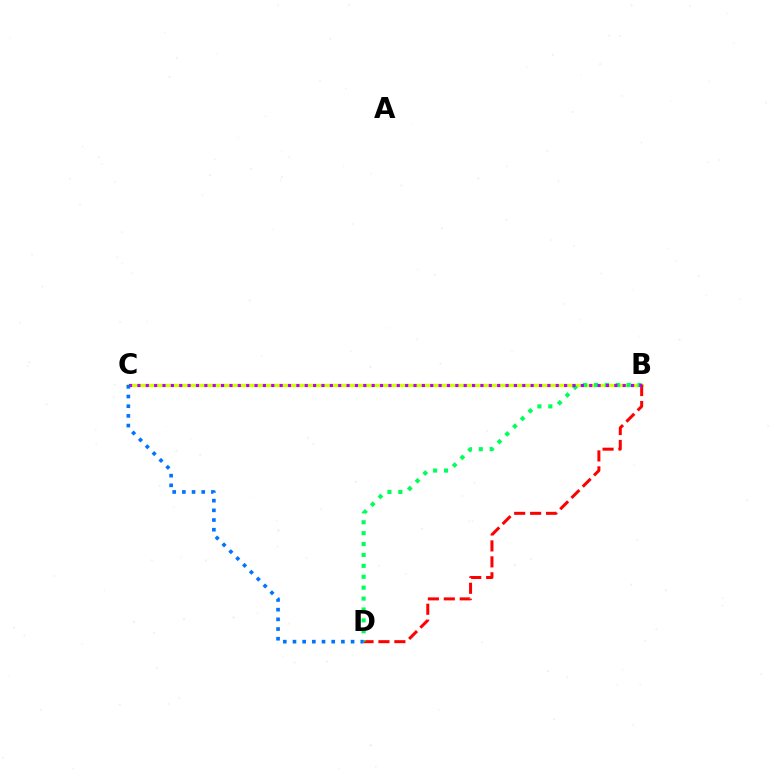{('B', 'C'): [{'color': '#d1ff00', 'line_style': 'solid', 'thickness': 2.38}, {'color': '#b900ff', 'line_style': 'dotted', 'thickness': 2.27}], ('B', 'D'): [{'color': '#ff0000', 'line_style': 'dashed', 'thickness': 2.16}, {'color': '#00ff5c', 'line_style': 'dotted', 'thickness': 2.96}], ('C', 'D'): [{'color': '#0074ff', 'line_style': 'dotted', 'thickness': 2.63}]}